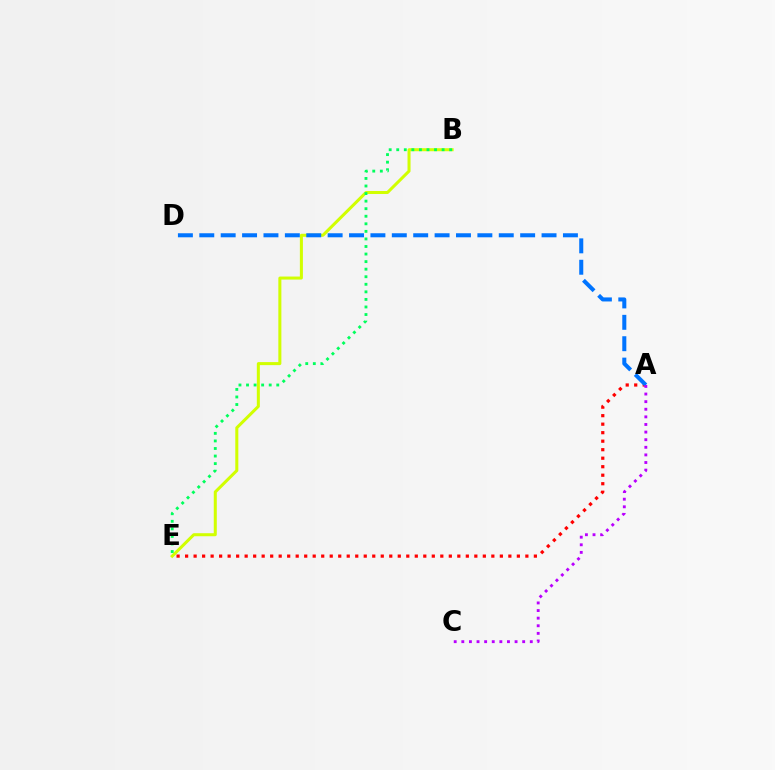{('A', 'E'): [{'color': '#ff0000', 'line_style': 'dotted', 'thickness': 2.31}], ('B', 'E'): [{'color': '#d1ff00', 'line_style': 'solid', 'thickness': 2.18}, {'color': '#00ff5c', 'line_style': 'dotted', 'thickness': 2.05}], ('A', 'D'): [{'color': '#0074ff', 'line_style': 'dashed', 'thickness': 2.91}], ('A', 'C'): [{'color': '#b900ff', 'line_style': 'dotted', 'thickness': 2.07}]}